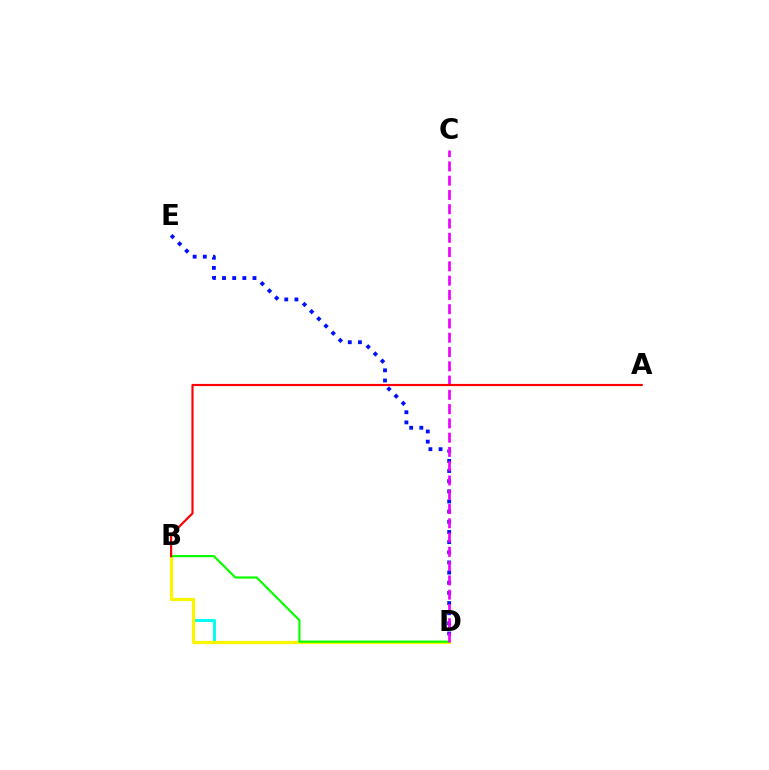{('D', 'E'): [{'color': '#0010ff', 'line_style': 'dotted', 'thickness': 2.76}], ('B', 'D'): [{'color': '#00fff6', 'line_style': 'solid', 'thickness': 2.12}, {'color': '#fcf500', 'line_style': 'solid', 'thickness': 2.31}, {'color': '#08ff00', 'line_style': 'solid', 'thickness': 1.57}], ('C', 'D'): [{'color': '#ee00ff', 'line_style': 'dashed', 'thickness': 1.94}], ('A', 'B'): [{'color': '#ff0000', 'line_style': 'solid', 'thickness': 1.57}]}